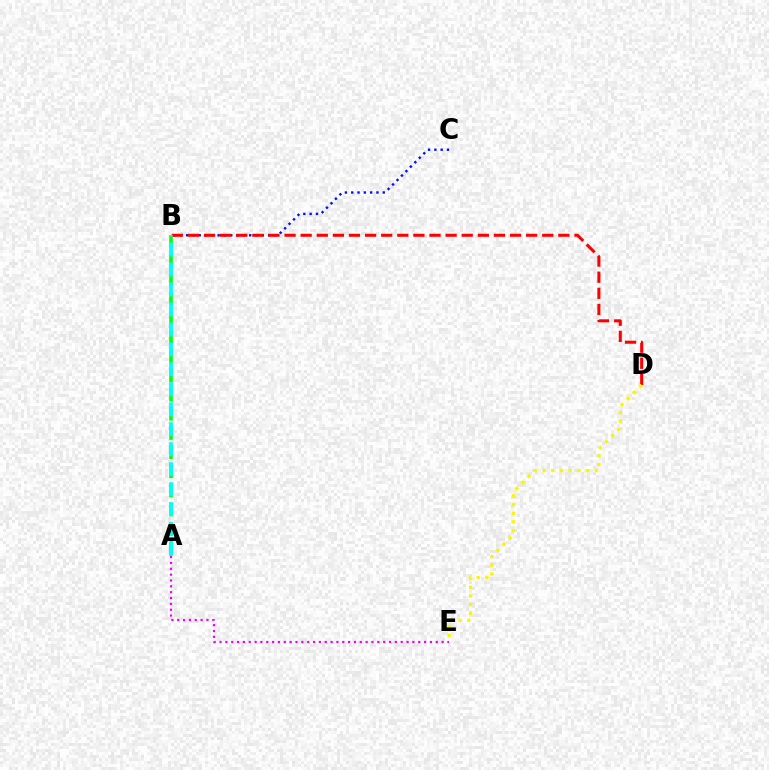{('B', 'C'): [{'color': '#0010ff', 'line_style': 'dotted', 'thickness': 1.71}], ('A', 'E'): [{'color': '#ee00ff', 'line_style': 'dotted', 'thickness': 1.59}], ('A', 'B'): [{'color': '#08ff00', 'line_style': 'dashed', 'thickness': 2.6}, {'color': '#00fff6', 'line_style': 'dashed', 'thickness': 2.71}], ('B', 'D'): [{'color': '#ff0000', 'line_style': 'dashed', 'thickness': 2.19}], ('D', 'E'): [{'color': '#fcf500', 'line_style': 'dotted', 'thickness': 2.36}]}